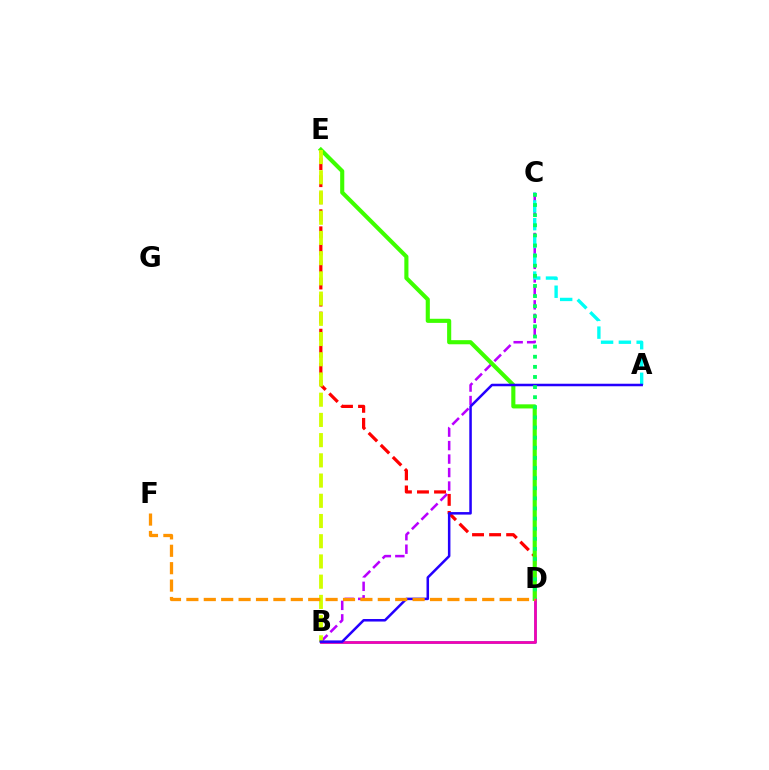{('B', 'C'): [{'color': '#b900ff', 'line_style': 'dashed', 'thickness': 1.83}], ('D', 'E'): [{'color': '#ff0000', 'line_style': 'dashed', 'thickness': 2.32}, {'color': '#3dff00', 'line_style': 'solid', 'thickness': 2.96}], ('A', 'C'): [{'color': '#00fff6', 'line_style': 'dashed', 'thickness': 2.42}], ('B', 'D'): [{'color': '#0074ff', 'line_style': 'solid', 'thickness': 1.84}, {'color': '#ff00ac', 'line_style': 'solid', 'thickness': 1.86}], ('B', 'E'): [{'color': '#d1ff00', 'line_style': 'dashed', 'thickness': 2.75}], ('A', 'B'): [{'color': '#2500ff', 'line_style': 'solid', 'thickness': 1.82}], ('C', 'D'): [{'color': '#00ff5c', 'line_style': 'dotted', 'thickness': 2.75}], ('D', 'F'): [{'color': '#ff9400', 'line_style': 'dashed', 'thickness': 2.36}]}